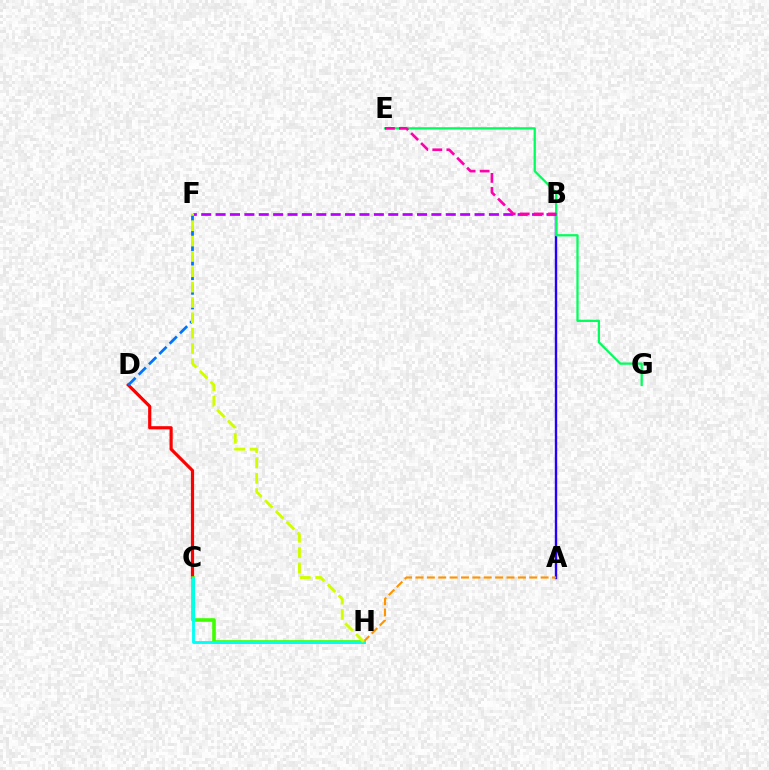{('A', 'B'): [{'color': '#2500ff', 'line_style': 'solid', 'thickness': 1.72}], ('C', 'D'): [{'color': '#ff0000', 'line_style': 'solid', 'thickness': 2.29}], ('E', 'G'): [{'color': '#00ff5c', 'line_style': 'solid', 'thickness': 1.63}], ('B', 'F'): [{'color': '#b900ff', 'line_style': 'dashed', 'thickness': 1.95}], ('B', 'E'): [{'color': '#ff00ac', 'line_style': 'dashed', 'thickness': 1.91}], ('C', 'H'): [{'color': '#3dff00', 'line_style': 'solid', 'thickness': 2.6}, {'color': '#00fff6', 'line_style': 'solid', 'thickness': 2.05}], ('A', 'H'): [{'color': '#ff9400', 'line_style': 'dashed', 'thickness': 1.55}], ('D', 'F'): [{'color': '#0074ff', 'line_style': 'dashed', 'thickness': 1.98}], ('F', 'H'): [{'color': '#d1ff00', 'line_style': 'dashed', 'thickness': 2.09}]}